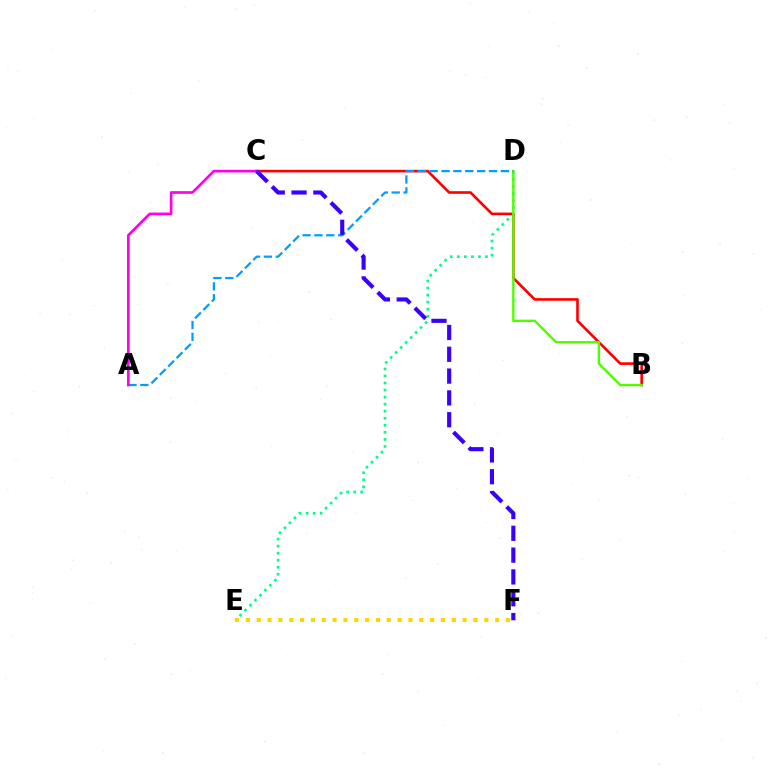{('D', 'E'): [{'color': '#00ff86', 'line_style': 'dotted', 'thickness': 1.91}], ('B', 'C'): [{'color': '#ff0000', 'line_style': 'solid', 'thickness': 1.9}], ('B', 'D'): [{'color': '#4fff00', 'line_style': 'solid', 'thickness': 1.73}], ('A', 'D'): [{'color': '#009eff', 'line_style': 'dashed', 'thickness': 1.61}], ('A', 'C'): [{'color': '#ff00ed', 'line_style': 'solid', 'thickness': 1.93}], ('E', 'F'): [{'color': '#ffd500', 'line_style': 'dotted', 'thickness': 2.94}], ('C', 'F'): [{'color': '#3700ff', 'line_style': 'dashed', 'thickness': 2.96}]}